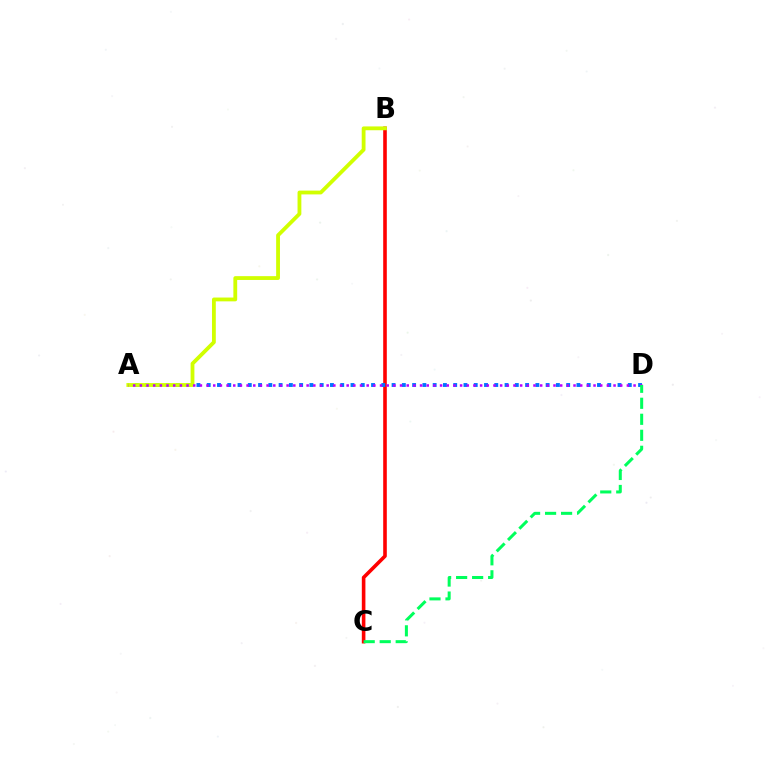{('B', 'C'): [{'color': '#ff0000', 'line_style': 'solid', 'thickness': 2.59}], ('A', 'D'): [{'color': '#0074ff', 'line_style': 'dotted', 'thickness': 2.79}, {'color': '#b900ff', 'line_style': 'dotted', 'thickness': 1.81}], ('A', 'B'): [{'color': '#d1ff00', 'line_style': 'solid', 'thickness': 2.74}], ('C', 'D'): [{'color': '#00ff5c', 'line_style': 'dashed', 'thickness': 2.17}]}